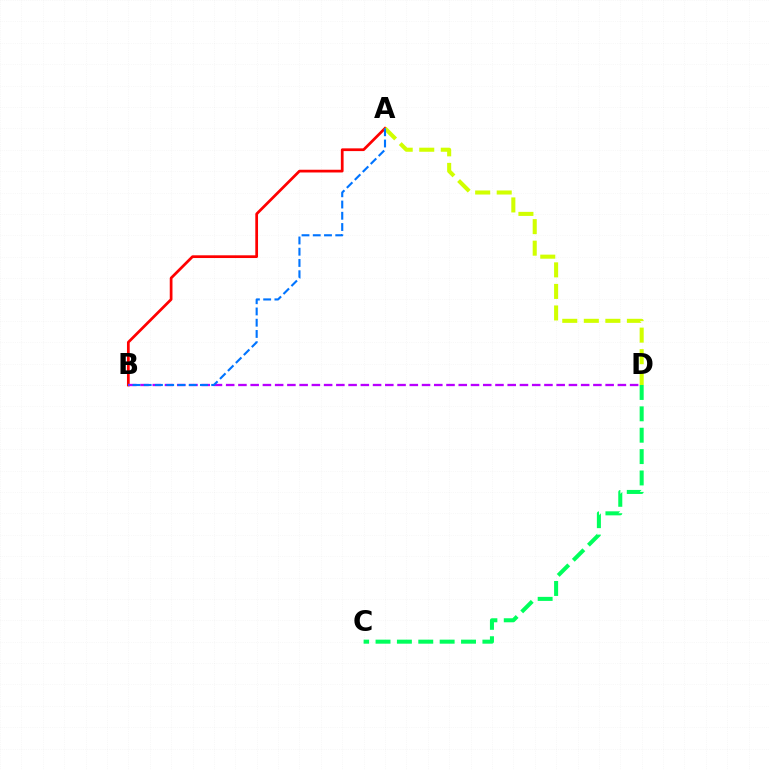{('A', 'B'): [{'color': '#ff0000', 'line_style': 'solid', 'thickness': 1.97}, {'color': '#0074ff', 'line_style': 'dashed', 'thickness': 1.53}], ('A', 'D'): [{'color': '#d1ff00', 'line_style': 'dashed', 'thickness': 2.93}], ('C', 'D'): [{'color': '#00ff5c', 'line_style': 'dashed', 'thickness': 2.9}], ('B', 'D'): [{'color': '#b900ff', 'line_style': 'dashed', 'thickness': 1.66}]}